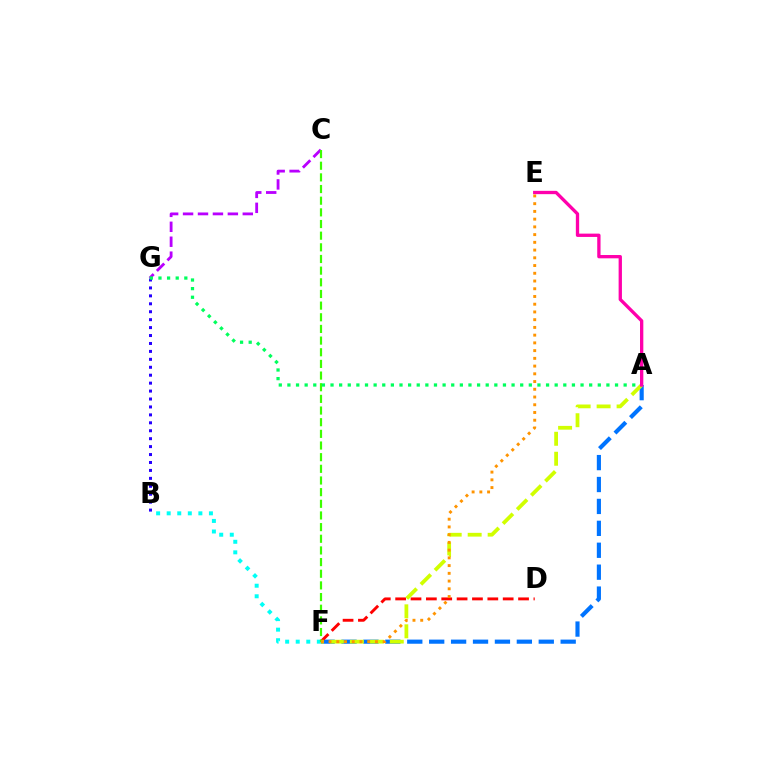{('C', 'G'): [{'color': '#b900ff', 'line_style': 'dashed', 'thickness': 2.03}], ('B', 'G'): [{'color': '#2500ff', 'line_style': 'dotted', 'thickness': 2.16}], ('A', 'F'): [{'color': '#0074ff', 'line_style': 'dashed', 'thickness': 2.98}, {'color': '#d1ff00', 'line_style': 'dashed', 'thickness': 2.71}], ('B', 'F'): [{'color': '#00fff6', 'line_style': 'dotted', 'thickness': 2.87}], ('D', 'F'): [{'color': '#ff0000', 'line_style': 'dashed', 'thickness': 2.09}], ('C', 'F'): [{'color': '#3dff00', 'line_style': 'dashed', 'thickness': 1.58}], ('A', 'G'): [{'color': '#00ff5c', 'line_style': 'dotted', 'thickness': 2.34}], ('A', 'E'): [{'color': '#ff00ac', 'line_style': 'solid', 'thickness': 2.38}], ('E', 'F'): [{'color': '#ff9400', 'line_style': 'dotted', 'thickness': 2.1}]}